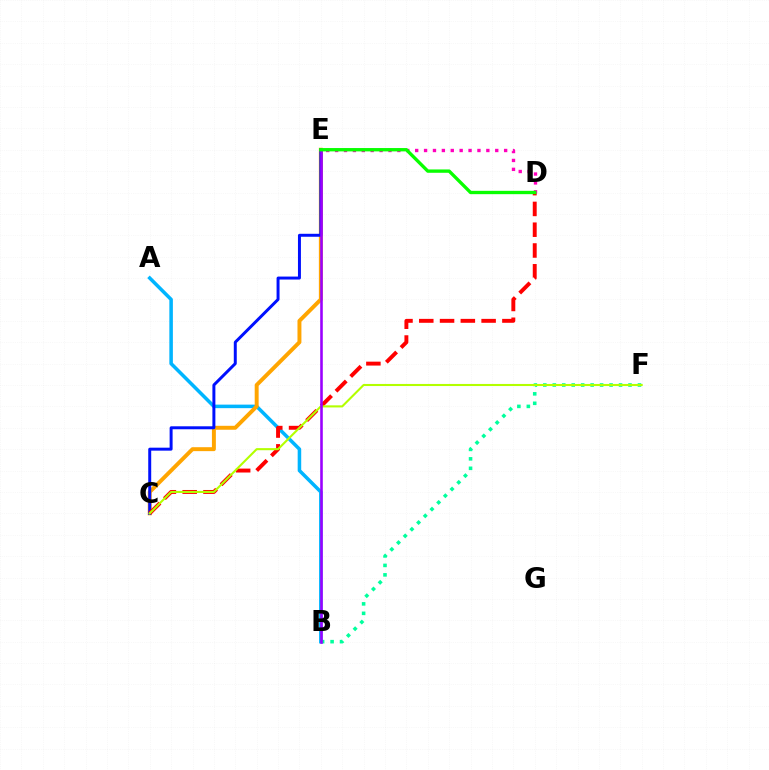{('A', 'B'): [{'color': '#00b5ff', 'line_style': 'solid', 'thickness': 2.55}], ('C', 'E'): [{'color': '#ffa500', 'line_style': 'solid', 'thickness': 2.83}, {'color': '#0010ff', 'line_style': 'solid', 'thickness': 2.14}], ('B', 'F'): [{'color': '#00ff9d', 'line_style': 'dotted', 'thickness': 2.57}], ('C', 'D'): [{'color': '#ff0000', 'line_style': 'dashed', 'thickness': 2.82}], ('D', 'E'): [{'color': '#ff00bd', 'line_style': 'dotted', 'thickness': 2.42}, {'color': '#08ff00', 'line_style': 'solid', 'thickness': 2.4}], ('C', 'F'): [{'color': '#b3ff00', 'line_style': 'solid', 'thickness': 1.51}], ('B', 'E'): [{'color': '#9b00ff', 'line_style': 'solid', 'thickness': 1.86}]}